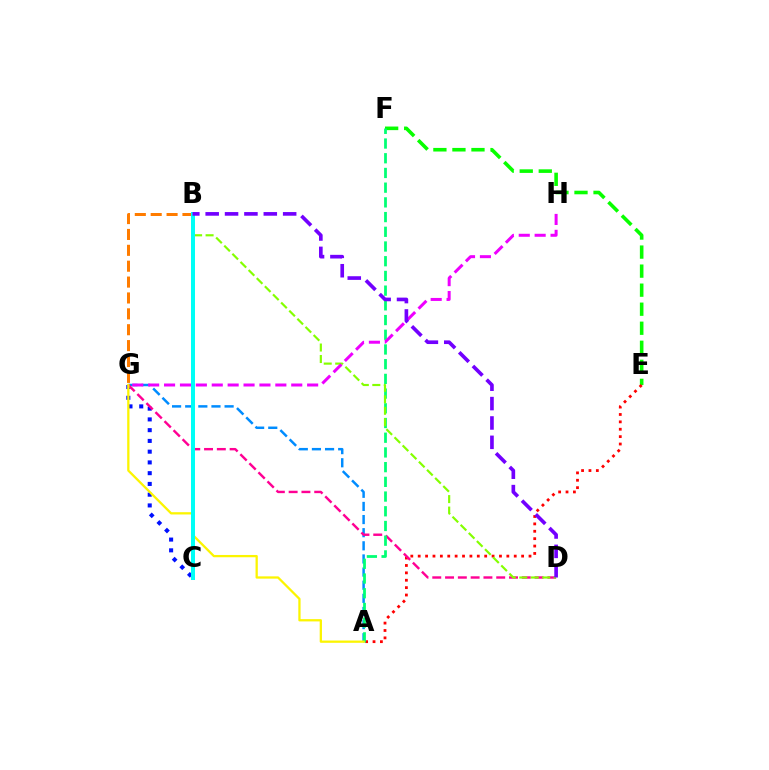{('B', 'G'): [{'color': '#ff7c00', 'line_style': 'dashed', 'thickness': 2.16}], ('A', 'G'): [{'color': '#008cff', 'line_style': 'dashed', 'thickness': 1.78}, {'color': '#fcf500', 'line_style': 'solid', 'thickness': 1.64}], ('E', 'F'): [{'color': '#08ff00', 'line_style': 'dashed', 'thickness': 2.59}], ('C', 'G'): [{'color': '#0010ff', 'line_style': 'dotted', 'thickness': 2.92}], ('A', 'E'): [{'color': '#ff0000', 'line_style': 'dotted', 'thickness': 2.01}], ('D', 'G'): [{'color': '#ff0094', 'line_style': 'dashed', 'thickness': 1.74}], ('A', 'F'): [{'color': '#00ff74', 'line_style': 'dashed', 'thickness': 2.0}], ('B', 'D'): [{'color': '#84ff00', 'line_style': 'dashed', 'thickness': 1.56}, {'color': '#7200ff', 'line_style': 'dashed', 'thickness': 2.63}], ('B', 'C'): [{'color': '#00fff6', 'line_style': 'solid', 'thickness': 2.88}], ('G', 'H'): [{'color': '#ee00ff', 'line_style': 'dashed', 'thickness': 2.16}]}